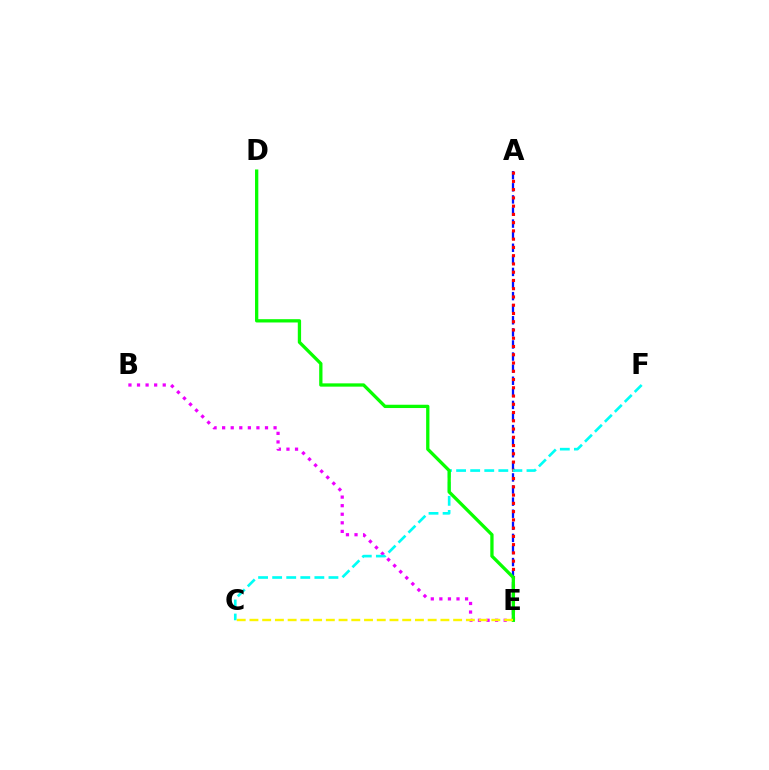{('A', 'E'): [{'color': '#0010ff', 'line_style': 'dashed', 'thickness': 1.64}, {'color': '#ff0000', 'line_style': 'dotted', 'thickness': 2.24}], ('B', 'E'): [{'color': '#ee00ff', 'line_style': 'dotted', 'thickness': 2.33}], ('C', 'F'): [{'color': '#00fff6', 'line_style': 'dashed', 'thickness': 1.91}], ('D', 'E'): [{'color': '#08ff00', 'line_style': 'solid', 'thickness': 2.37}], ('C', 'E'): [{'color': '#fcf500', 'line_style': 'dashed', 'thickness': 1.73}]}